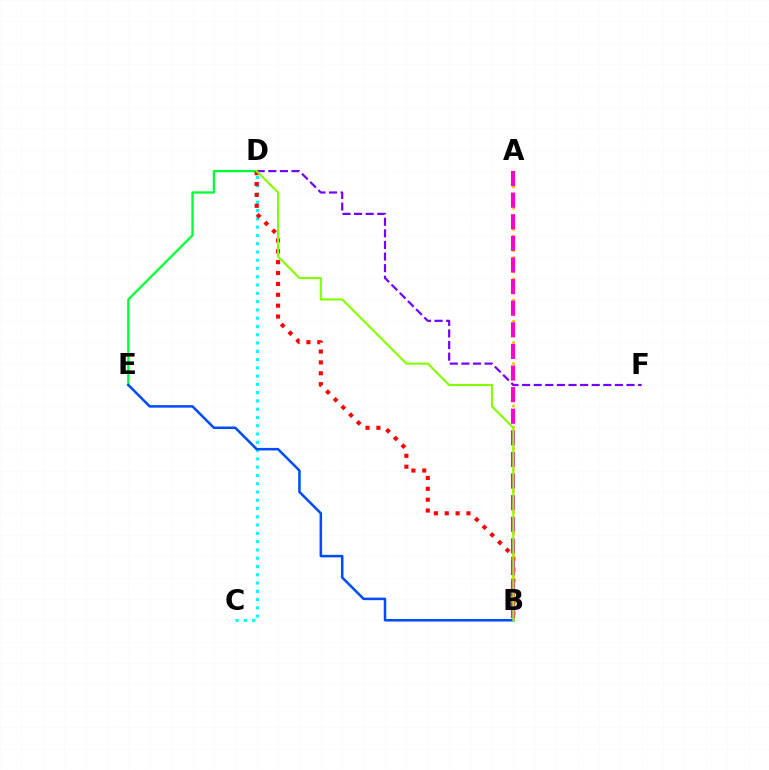{('A', 'B'): [{'color': '#ffbd00', 'line_style': 'dotted', 'thickness': 1.92}, {'color': '#ff00cf', 'line_style': 'dashed', 'thickness': 2.94}], ('D', 'E'): [{'color': '#00ff39', 'line_style': 'solid', 'thickness': 1.67}], ('C', 'D'): [{'color': '#00fff6', 'line_style': 'dotted', 'thickness': 2.25}], ('B', 'D'): [{'color': '#ff0000', 'line_style': 'dotted', 'thickness': 2.95}, {'color': '#84ff00', 'line_style': 'solid', 'thickness': 1.53}], ('D', 'F'): [{'color': '#7200ff', 'line_style': 'dashed', 'thickness': 1.58}], ('B', 'E'): [{'color': '#004bff', 'line_style': 'solid', 'thickness': 1.82}]}